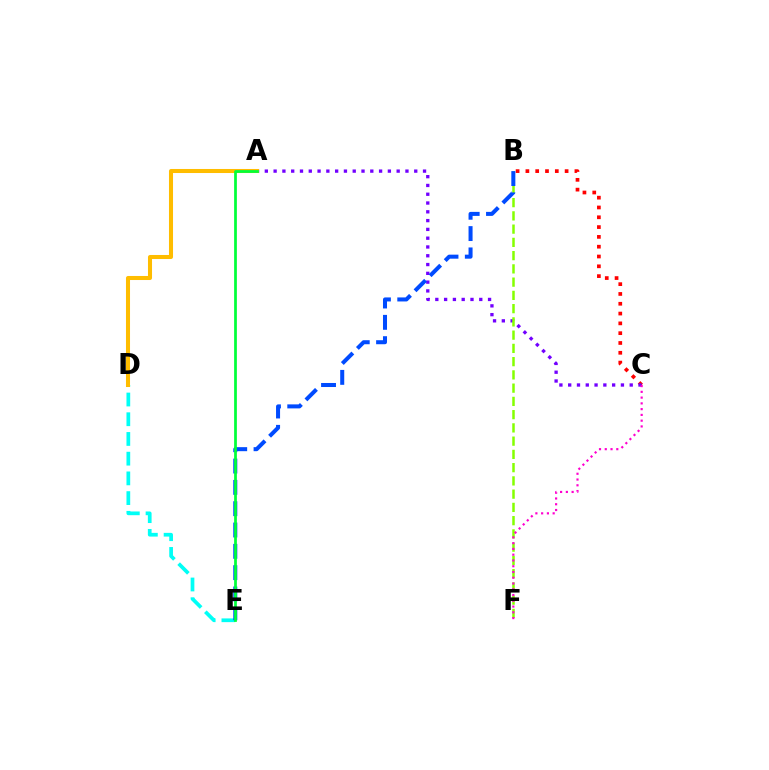{('D', 'E'): [{'color': '#00fff6', 'line_style': 'dashed', 'thickness': 2.68}], ('B', 'C'): [{'color': '#ff0000', 'line_style': 'dotted', 'thickness': 2.66}], ('A', 'C'): [{'color': '#7200ff', 'line_style': 'dotted', 'thickness': 2.39}], ('B', 'F'): [{'color': '#84ff00', 'line_style': 'dashed', 'thickness': 1.8}], ('A', 'D'): [{'color': '#ffbd00', 'line_style': 'solid', 'thickness': 2.92}], ('C', 'F'): [{'color': '#ff00cf', 'line_style': 'dotted', 'thickness': 1.57}], ('B', 'E'): [{'color': '#004bff', 'line_style': 'dashed', 'thickness': 2.9}], ('A', 'E'): [{'color': '#00ff39', 'line_style': 'solid', 'thickness': 1.97}]}